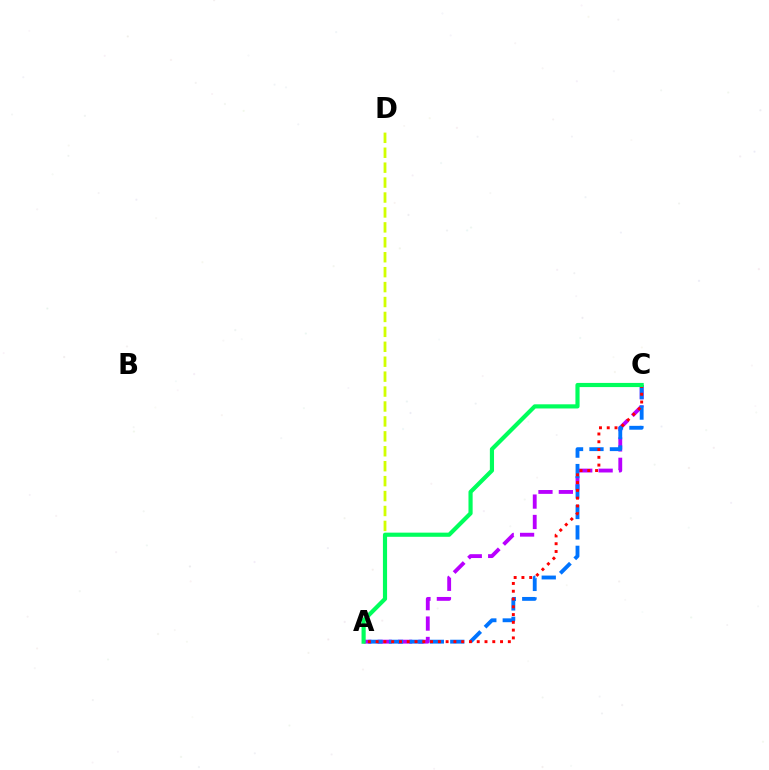{('A', 'D'): [{'color': '#d1ff00', 'line_style': 'dashed', 'thickness': 2.03}], ('A', 'C'): [{'color': '#b900ff', 'line_style': 'dashed', 'thickness': 2.77}, {'color': '#0074ff', 'line_style': 'dashed', 'thickness': 2.78}, {'color': '#ff0000', 'line_style': 'dotted', 'thickness': 2.11}, {'color': '#00ff5c', 'line_style': 'solid', 'thickness': 2.99}]}